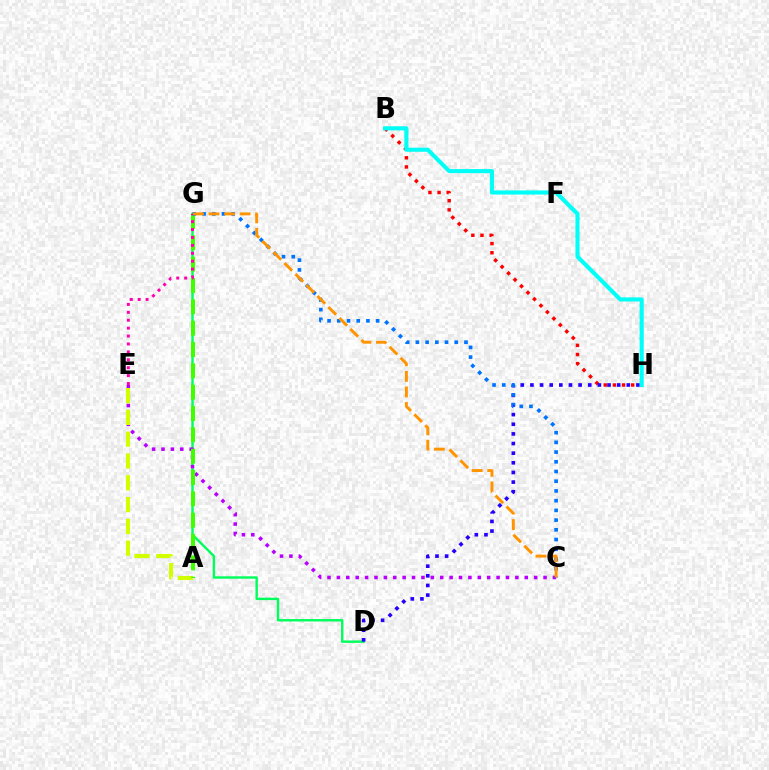{('B', 'H'): [{'color': '#ff0000', 'line_style': 'dotted', 'thickness': 2.48}, {'color': '#00fff6', 'line_style': 'solid', 'thickness': 2.95}], ('D', 'G'): [{'color': '#00ff5c', 'line_style': 'solid', 'thickness': 1.74}], ('D', 'H'): [{'color': '#2500ff', 'line_style': 'dotted', 'thickness': 2.62}], ('C', 'E'): [{'color': '#b900ff', 'line_style': 'dotted', 'thickness': 2.55}], ('A', 'E'): [{'color': '#d1ff00', 'line_style': 'dashed', 'thickness': 2.96}], ('A', 'G'): [{'color': '#3dff00', 'line_style': 'dashed', 'thickness': 2.9}], ('C', 'G'): [{'color': '#0074ff', 'line_style': 'dotted', 'thickness': 2.64}, {'color': '#ff9400', 'line_style': 'dashed', 'thickness': 2.11}], ('E', 'G'): [{'color': '#ff00ac', 'line_style': 'dotted', 'thickness': 2.15}]}